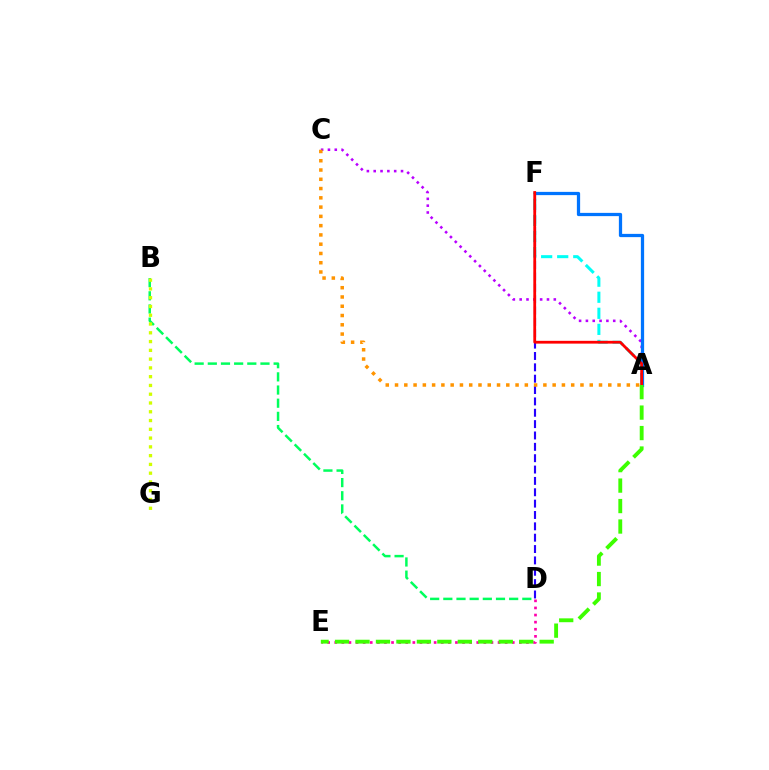{('D', 'F'): [{'color': '#2500ff', 'line_style': 'dashed', 'thickness': 1.54}], ('A', 'C'): [{'color': '#b900ff', 'line_style': 'dotted', 'thickness': 1.85}, {'color': '#ff9400', 'line_style': 'dotted', 'thickness': 2.52}], ('A', 'F'): [{'color': '#00fff6', 'line_style': 'dashed', 'thickness': 2.18}, {'color': '#0074ff', 'line_style': 'solid', 'thickness': 2.34}, {'color': '#ff0000', 'line_style': 'solid', 'thickness': 2.0}], ('D', 'E'): [{'color': '#ff00ac', 'line_style': 'dotted', 'thickness': 1.93}], ('B', 'D'): [{'color': '#00ff5c', 'line_style': 'dashed', 'thickness': 1.79}], ('A', 'E'): [{'color': '#3dff00', 'line_style': 'dashed', 'thickness': 2.78}], ('B', 'G'): [{'color': '#d1ff00', 'line_style': 'dotted', 'thickness': 2.38}]}